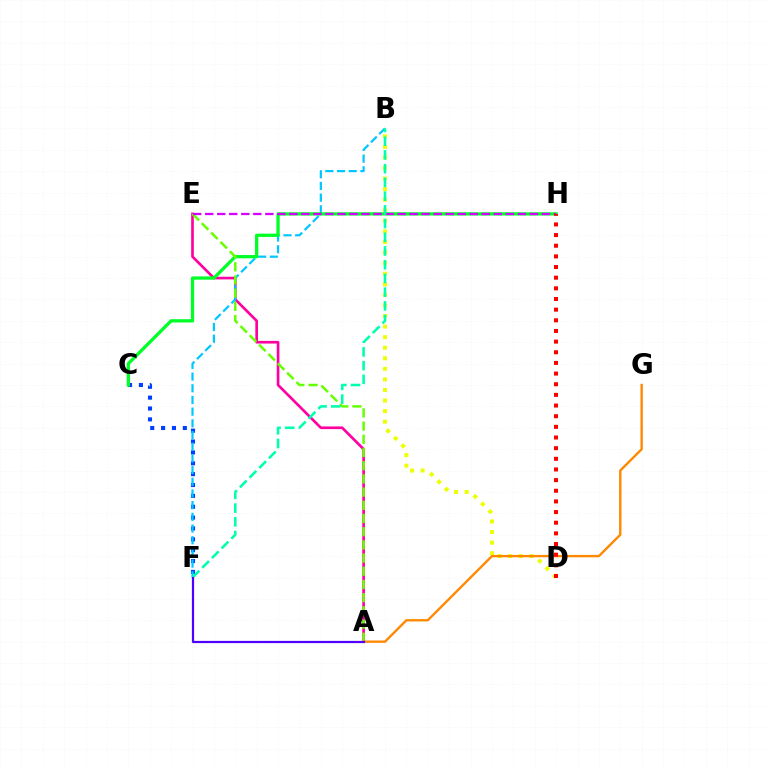{('A', 'E'): [{'color': '#ff00a0', 'line_style': 'solid', 'thickness': 1.92}, {'color': '#66ff00', 'line_style': 'dashed', 'thickness': 1.79}], ('C', 'F'): [{'color': '#003fff', 'line_style': 'dotted', 'thickness': 2.95}], ('B', 'F'): [{'color': '#00c7ff', 'line_style': 'dashed', 'thickness': 1.59}, {'color': '#00ffaf', 'line_style': 'dashed', 'thickness': 1.86}], ('B', 'D'): [{'color': '#eeff00', 'line_style': 'dotted', 'thickness': 2.87}], ('C', 'H'): [{'color': '#00ff27', 'line_style': 'solid', 'thickness': 2.36}], ('A', 'G'): [{'color': '#ff8800', 'line_style': 'solid', 'thickness': 1.7}], ('E', 'H'): [{'color': '#d600ff', 'line_style': 'dashed', 'thickness': 1.63}], ('D', 'H'): [{'color': '#ff0000', 'line_style': 'dotted', 'thickness': 2.89}], ('A', 'F'): [{'color': '#4f00ff', 'line_style': 'solid', 'thickness': 1.6}]}